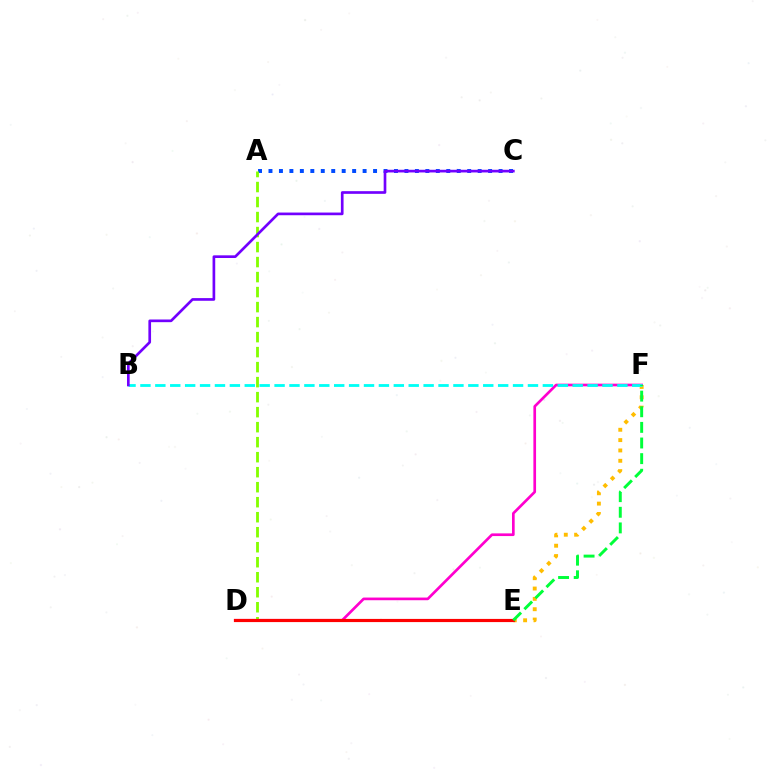{('D', 'F'): [{'color': '#ff00cf', 'line_style': 'solid', 'thickness': 1.93}], ('A', 'C'): [{'color': '#004bff', 'line_style': 'dotted', 'thickness': 2.84}], ('E', 'F'): [{'color': '#ffbd00', 'line_style': 'dotted', 'thickness': 2.81}, {'color': '#00ff39', 'line_style': 'dashed', 'thickness': 2.12}], ('B', 'F'): [{'color': '#00fff6', 'line_style': 'dashed', 'thickness': 2.02}], ('A', 'D'): [{'color': '#84ff00', 'line_style': 'dashed', 'thickness': 2.04}], ('D', 'E'): [{'color': '#ff0000', 'line_style': 'solid', 'thickness': 2.28}], ('B', 'C'): [{'color': '#7200ff', 'line_style': 'solid', 'thickness': 1.93}]}